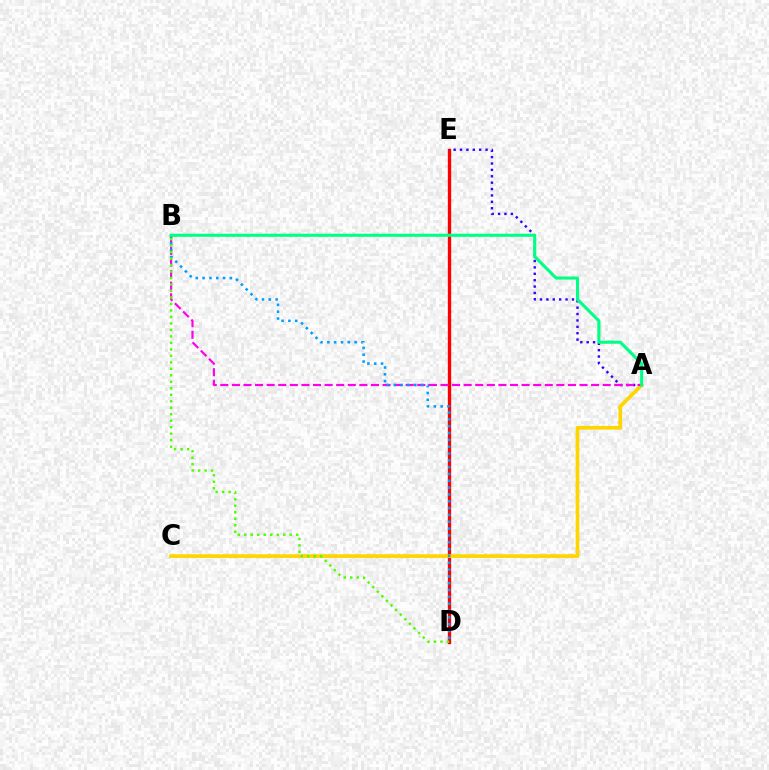{('D', 'E'): [{'color': '#ff0000', 'line_style': 'solid', 'thickness': 2.39}], ('A', 'E'): [{'color': '#3700ff', 'line_style': 'dotted', 'thickness': 1.74}], ('A', 'C'): [{'color': '#ffd500', 'line_style': 'solid', 'thickness': 2.65}], ('A', 'B'): [{'color': '#ff00ed', 'line_style': 'dashed', 'thickness': 1.57}, {'color': '#00ff86', 'line_style': 'solid', 'thickness': 2.23}], ('B', 'D'): [{'color': '#009eff', 'line_style': 'dotted', 'thickness': 1.85}, {'color': '#4fff00', 'line_style': 'dotted', 'thickness': 1.76}]}